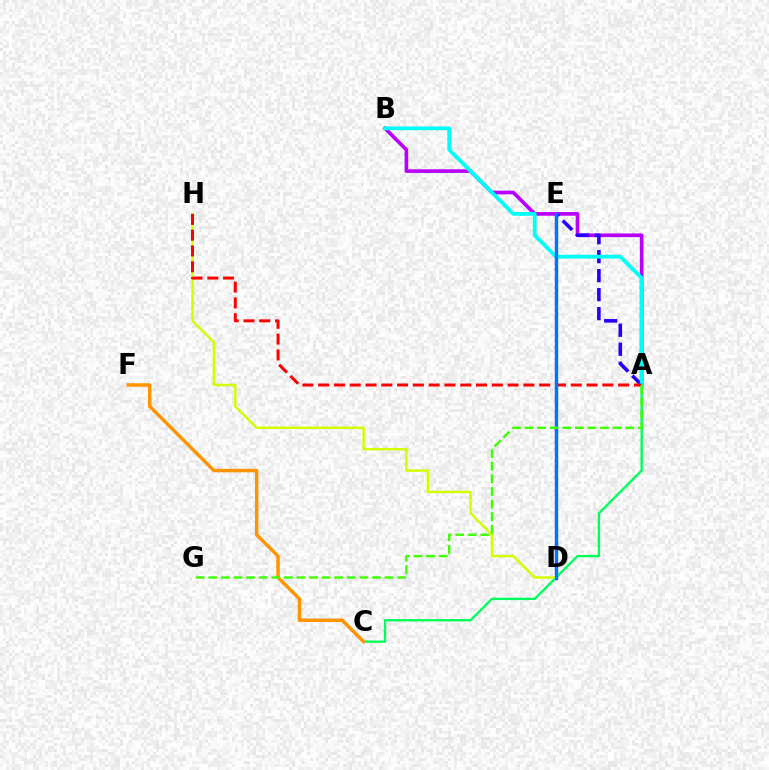{('A', 'C'): [{'color': '#00ff5c', 'line_style': 'solid', 'thickness': 1.7}], ('A', 'B'): [{'color': '#b900ff', 'line_style': 'solid', 'thickness': 2.63}, {'color': '#00fff6', 'line_style': 'solid', 'thickness': 2.73}], ('A', 'E'): [{'color': '#2500ff', 'line_style': 'dashed', 'thickness': 2.58}], ('D', 'H'): [{'color': '#d1ff00', 'line_style': 'solid', 'thickness': 1.77}], ('A', 'H'): [{'color': '#ff0000', 'line_style': 'dashed', 'thickness': 2.14}], ('D', 'E'): [{'color': '#ff00ac', 'line_style': 'dotted', 'thickness': 1.62}, {'color': '#0074ff', 'line_style': 'solid', 'thickness': 2.44}], ('C', 'F'): [{'color': '#ff9400', 'line_style': 'solid', 'thickness': 2.5}], ('A', 'G'): [{'color': '#3dff00', 'line_style': 'dashed', 'thickness': 1.71}]}